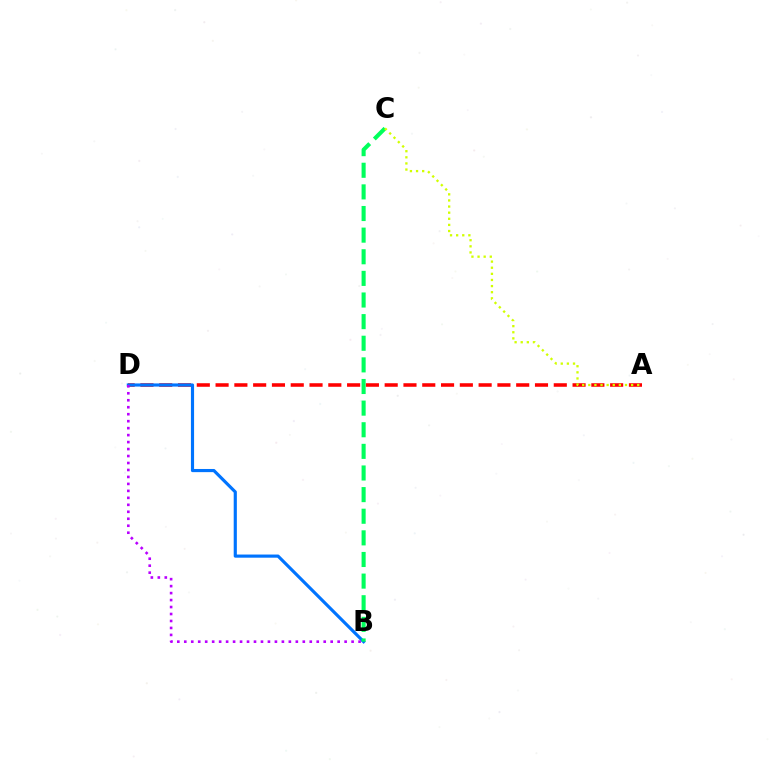{('A', 'D'): [{'color': '#ff0000', 'line_style': 'dashed', 'thickness': 2.55}], ('B', 'D'): [{'color': '#0074ff', 'line_style': 'solid', 'thickness': 2.27}, {'color': '#b900ff', 'line_style': 'dotted', 'thickness': 1.89}], ('B', 'C'): [{'color': '#00ff5c', 'line_style': 'dashed', 'thickness': 2.94}], ('A', 'C'): [{'color': '#d1ff00', 'line_style': 'dotted', 'thickness': 1.66}]}